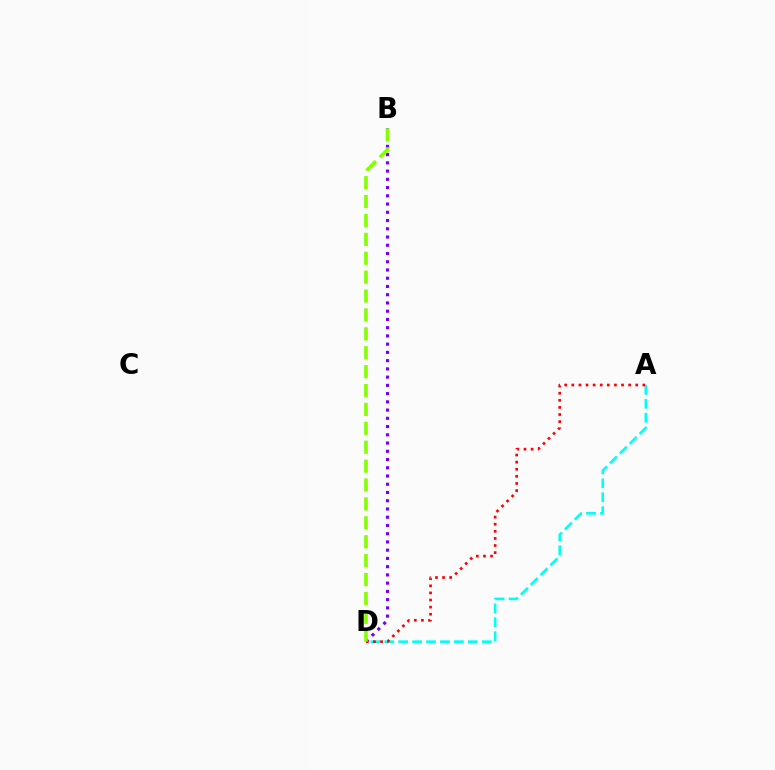{('B', 'D'): [{'color': '#7200ff', 'line_style': 'dotted', 'thickness': 2.24}, {'color': '#84ff00', 'line_style': 'dashed', 'thickness': 2.57}], ('A', 'D'): [{'color': '#00fff6', 'line_style': 'dashed', 'thickness': 1.89}, {'color': '#ff0000', 'line_style': 'dotted', 'thickness': 1.93}]}